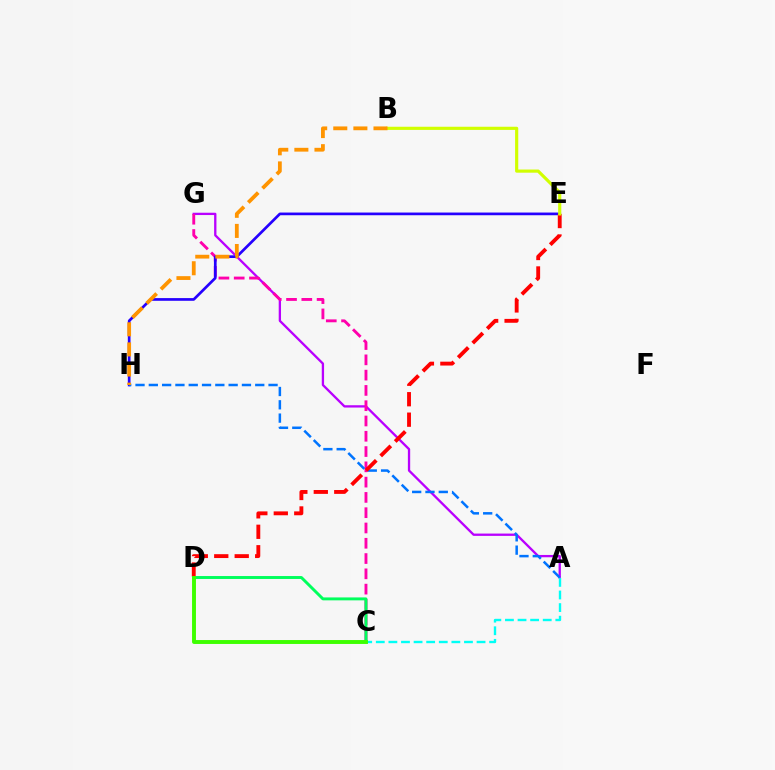{('A', 'G'): [{'color': '#b900ff', 'line_style': 'solid', 'thickness': 1.66}], ('C', 'G'): [{'color': '#ff00ac', 'line_style': 'dashed', 'thickness': 2.08}], ('C', 'D'): [{'color': '#00ff5c', 'line_style': 'solid', 'thickness': 2.11}, {'color': '#3dff00', 'line_style': 'solid', 'thickness': 2.81}], ('A', 'C'): [{'color': '#00fff6', 'line_style': 'dashed', 'thickness': 1.71}], ('E', 'H'): [{'color': '#2500ff', 'line_style': 'solid', 'thickness': 1.94}], ('A', 'H'): [{'color': '#0074ff', 'line_style': 'dashed', 'thickness': 1.81}], ('D', 'E'): [{'color': '#ff0000', 'line_style': 'dashed', 'thickness': 2.78}], ('B', 'E'): [{'color': '#d1ff00', 'line_style': 'solid', 'thickness': 2.27}], ('B', 'H'): [{'color': '#ff9400', 'line_style': 'dashed', 'thickness': 2.73}]}